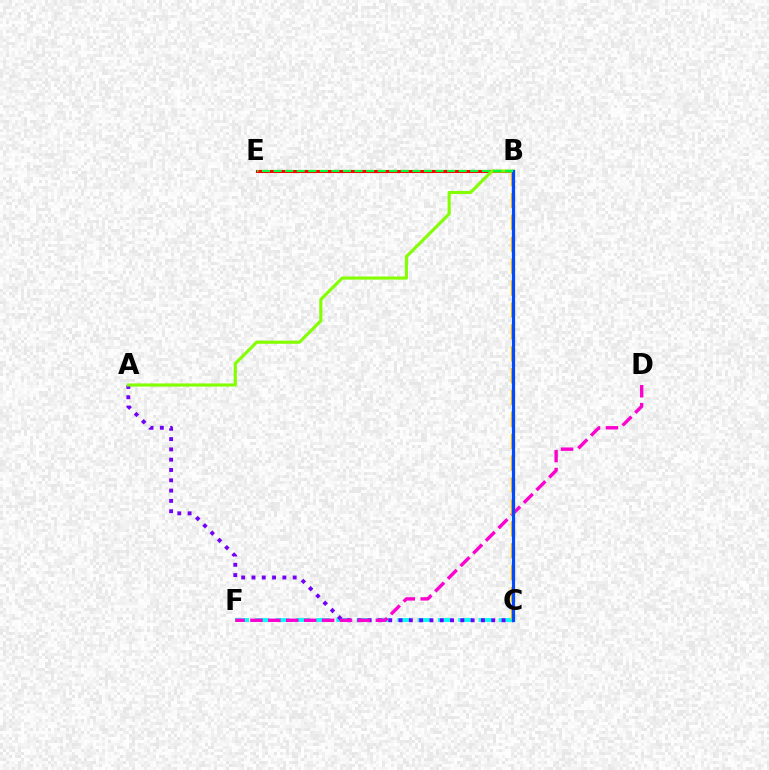{('C', 'F'): [{'color': '#00fff6', 'line_style': 'dashed', 'thickness': 2.76}], ('A', 'C'): [{'color': '#7200ff', 'line_style': 'dotted', 'thickness': 2.8}], ('B', 'E'): [{'color': '#ff0000', 'line_style': 'solid', 'thickness': 2.23}, {'color': '#00ff39', 'line_style': 'dashed', 'thickness': 1.57}], ('D', 'F'): [{'color': '#ff00cf', 'line_style': 'dashed', 'thickness': 2.43}], ('B', 'C'): [{'color': '#ffbd00', 'line_style': 'dashed', 'thickness': 2.97}, {'color': '#004bff', 'line_style': 'solid', 'thickness': 2.3}], ('A', 'B'): [{'color': '#84ff00', 'line_style': 'solid', 'thickness': 2.25}]}